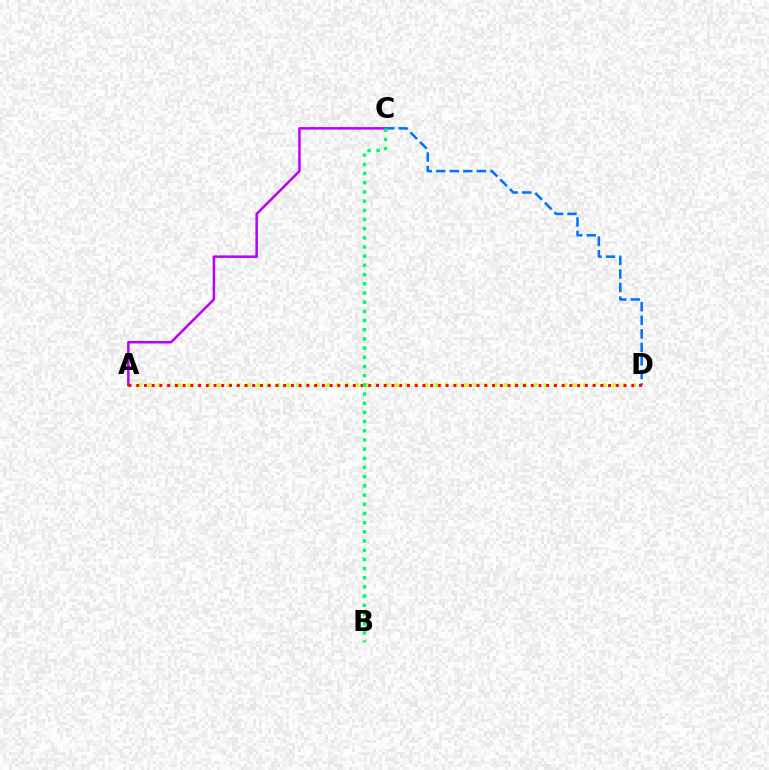{('C', 'D'): [{'color': '#0074ff', 'line_style': 'dashed', 'thickness': 1.84}], ('A', 'D'): [{'color': '#d1ff00', 'line_style': 'dotted', 'thickness': 2.69}, {'color': '#ff0000', 'line_style': 'dotted', 'thickness': 2.1}], ('A', 'C'): [{'color': '#b900ff', 'line_style': 'solid', 'thickness': 1.8}], ('B', 'C'): [{'color': '#00ff5c', 'line_style': 'dotted', 'thickness': 2.5}]}